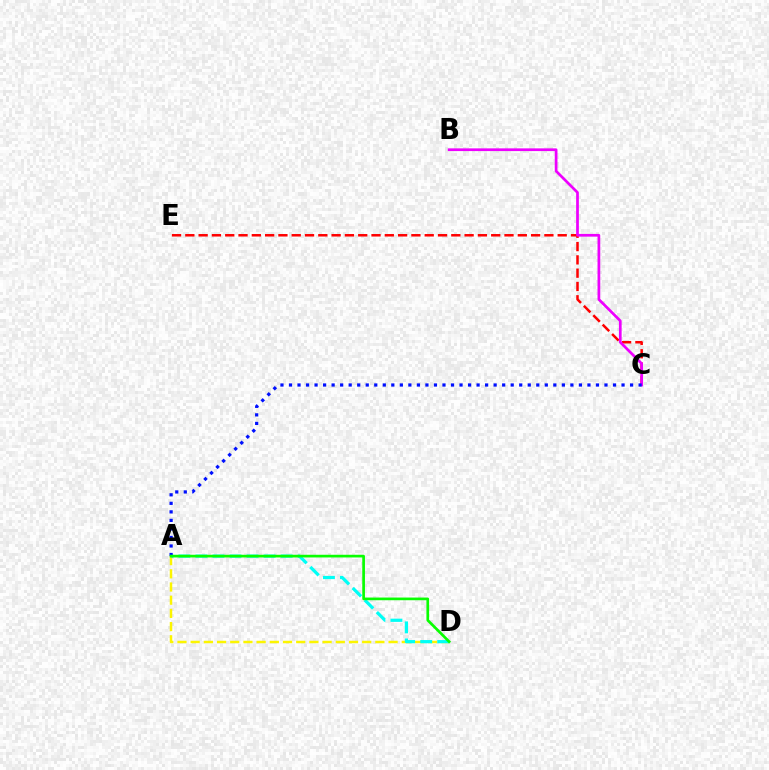{('A', 'D'): [{'color': '#fcf500', 'line_style': 'dashed', 'thickness': 1.79}, {'color': '#00fff6', 'line_style': 'dashed', 'thickness': 2.32}, {'color': '#08ff00', 'line_style': 'solid', 'thickness': 1.93}], ('C', 'E'): [{'color': '#ff0000', 'line_style': 'dashed', 'thickness': 1.81}], ('B', 'C'): [{'color': '#ee00ff', 'line_style': 'solid', 'thickness': 1.96}], ('A', 'C'): [{'color': '#0010ff', 'line_style': 'dotted', 'thickness': 2.32}]}